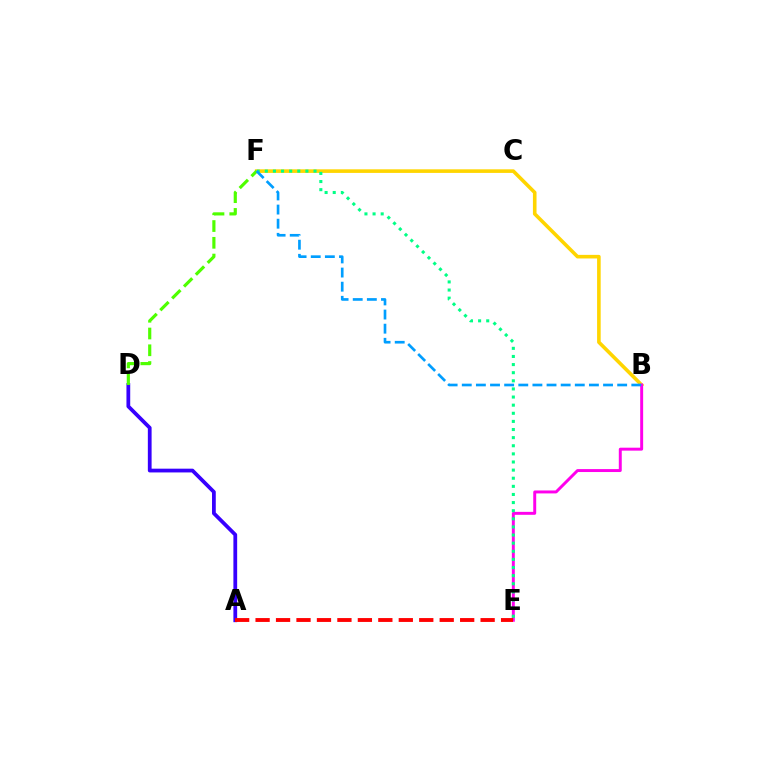{('B', 'F'): [{'color': '#ffd500', 'line_style': 'solid', 'thickness': 2.59}, {'color': '#009eff', 'line_style': 'dashed', 'thickness': 1.92}], ('A', 'D'): [{'color': '#3700ff', 'line_style': 'solid', 'thickness': 2.71}], ('B', 'E'): [{'color': '#ff00ed', 'line_style': 'solid', 'thickness': 2.12}], ('E', 'F'): [{'color': '#00ff86', 'line_style': 'dotted', 'thickness': 2.21}], ('D', 'F'): [{'color': '#4fff00', 'line_style': 'dashed', 'thickness': 2.28}], ('A', 'E'): [{'color': '#ff0000', 'line_style': 'dashed', 'thickness': 2.78}]}